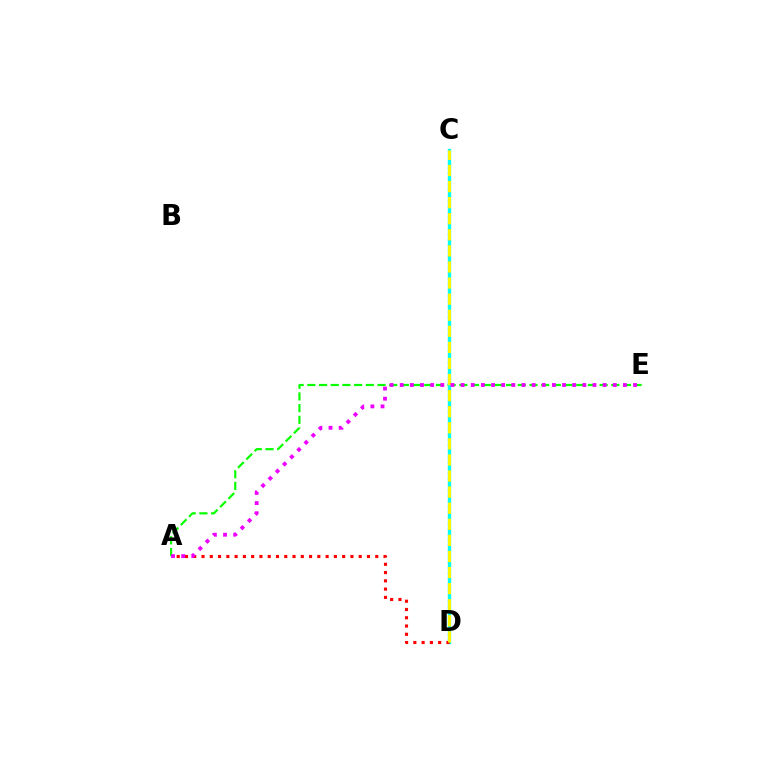{('C', 'D'): [{'color': '#0010ff', 'line_style': 'dotted', 'thickness': 1.51}, {'color': '#00fff6', 'line_style': 'solid', 'thickness': 2.4}, {'color': '#fcf500', 'line_style': 'dashed', 'thickness': 2.18}], ('A', 'E'): [{'color': '#08ff00', 'line_style': 'dashed', 'thickness': 1.59}, {'color': '#ee00ff', 'line_style': 'dotted', 'thickness': 2.76}], ('A', 'D'): [{'color': '#ff0000', 'line_style': 'dotted', 'thickness': 2.25}]}